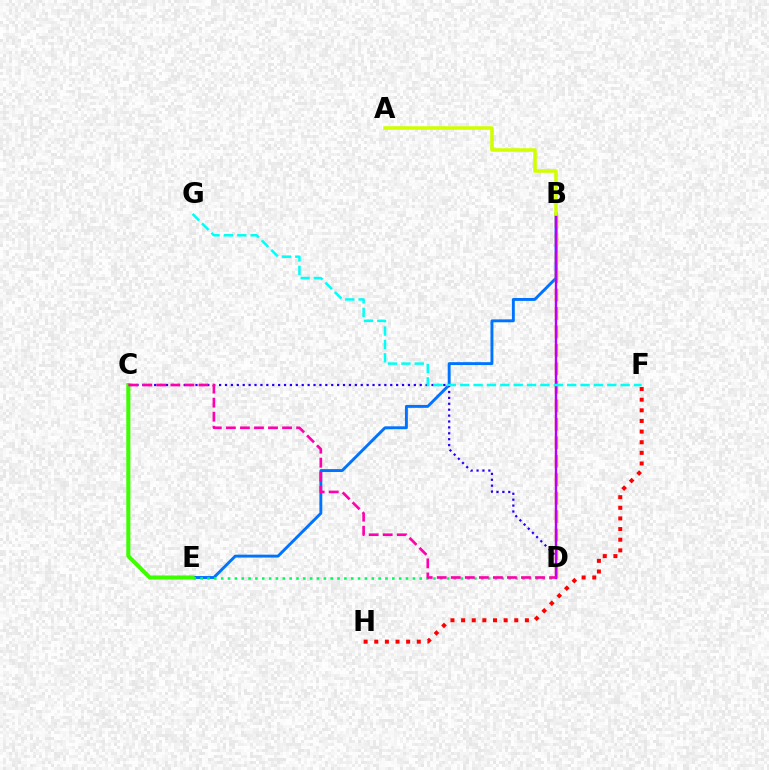{('B', 'E'): [{'color': '#0074ff', 'line_style': 'solid', 'thickness': 2.1}], ('D', 'E'): [{'color': '#00ff5c', 'line_style': 'dotted', 'thickness': 1.86}], ('F', 'H'): [{'color': '#ff0000', 'line_style': 'dotted', 'thickness': 2.89}], ('C', 'D'): [{'color': '#2500ff', 'line_style': 'dotted', 'thickness': 1.6}, {'color': '#ff00ac', 'line_style': 'dashed', 'thickness': 1.91}], ('B', 'D'): [{'color': '#ff9400', 'line_style': 'dashed', 'thickness': 2.51}, {'color': '#b900ff', 'line_style': 'solid', 'thickness': 1.72}], ('C', 'E'): [{'color': '#3dff00', 'line_style': 'solid', 'thickness': 2.92}], ('F', 'G'): [{'color': '#00fff6', 'line_style': 'dashed', 'thickness': 1.82}], ('A', 'B'): [{'color': '#d1ff00', 'line_style': 'solid', 'thickness': 2.55}]}